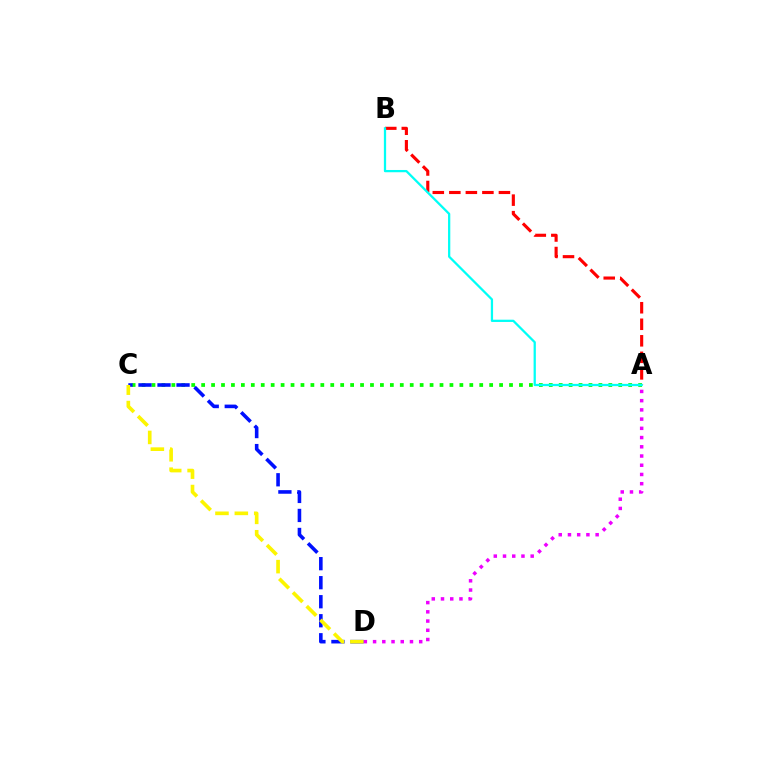{('A', 'C'): [{'color': '#08ff00', 'line_style': 'dotted', 'thickness': 2.7}], ('A', 'D'): [{'color': '#ee00ff', 'line_style': 'dotted', 'thickness': 2.51}], ('A', 'B'): [{'color': '#ff0000', 'line_style': 'dashed', 'thickness': 2.25}, {'color': '#00fff6', 'line_style': 'solid', 'thickness': 1.63}], ('C', 'D'): [{'color': '#0010ff', 'line_style': 'dashed', 'thickness': 2.58}, {'color': '#fcf500', 'line_style': 'dashed', 'thickness': 2.63}]}